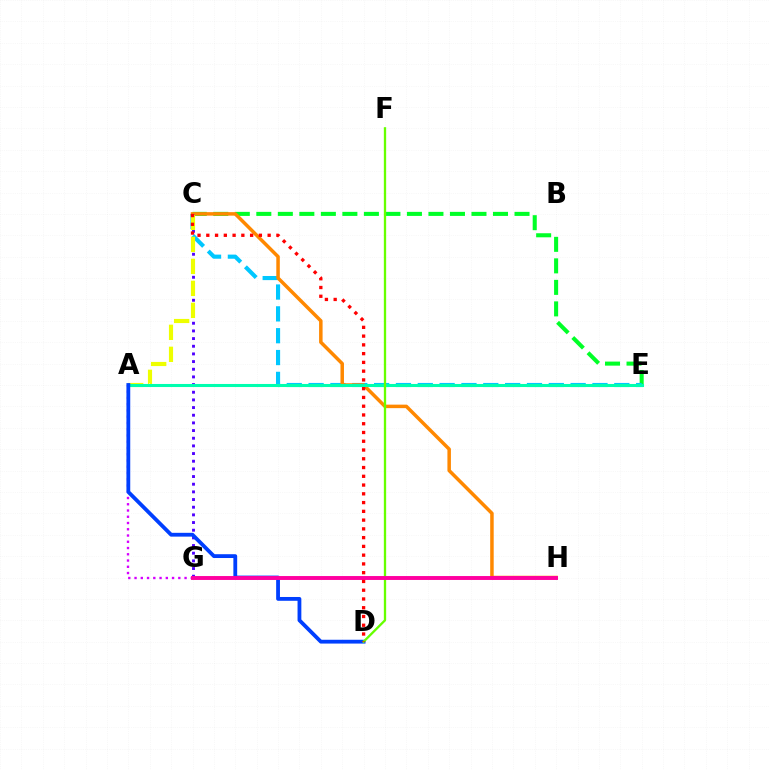{('C', 'E'): [{'color': '#00ff27', 'line_style': 'dashed', 'thickness': 2.92}, {'color': '#00c7ff', 'line_style': 'dashed', 'thickness': 2.97}], ('C', 'H'): [{'color': '#ff8800', 'line_style': 'solid', 'thickness': 2.52}], ('C', 'G'): [{'color': '#4f00ff', 'line_style': 'dotted', 'thickness': 2.08}], ('A', 'C'): [{'color': '#eeff00', 'line_style': 'dashed', 'thickness': 2.99}], ('A', 'G'): [{'color': '#d600ff', 'line_style': 'dotted', 'thickness': 1.7}], ('A', 'E'): [{'color': '#00ffaf', 'line_style': 'solid', 'thickness': 2.2}], ('A', 'D'): [{'color': '#003fff', 'line_style': 'solid', 'thickness': 2.74}], ('D', 'F'): [{'color': '#66ff00', 'line_style': 'solid', 'thickness': 1.66}], ('G', 'H'): [{'color': '#ff00a0', 'line_style': 'solid', 'thickness': 2.82}], ('C', 'D'): [{'color': '#ff0000', 'line_style': 'dotted', 'thickness': 2.38}]}